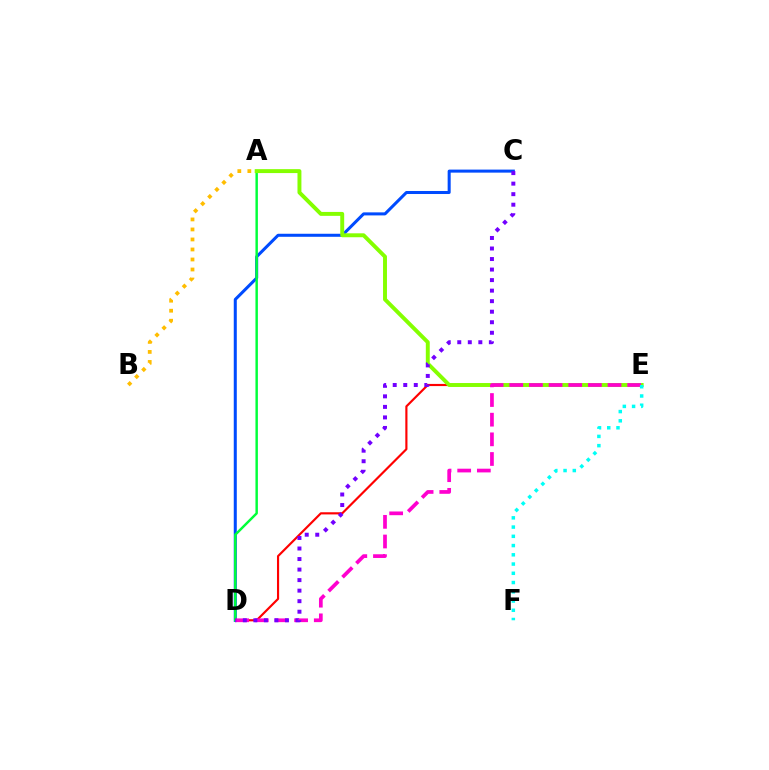{('D', 'E'): [{'color': '#ff0000', 'line_style': 'solid', 'thickness': 1.55}, {'color': '#ff00cf', 'line_style': 'dashed', 'thickness': 2.67}], ('C', 'D'): [{'color': '#004bff', 'line_style': 'solid', 'thickness': 2.18}, {'color': '#7200ff', 'line_style': 'dotted', 'thickness': 2.86}], ('A', 'B'): [{'color': '#ffbd00', 'line_style': 'dotted', 'thickness': 2.72}], ('A', 'D'): [{'color': '#00ff39', 'line_style': 'solid', 'thickness': 1.76}], ('A', 'E'): [{'color': '#84ff00', 'line_style': 'solid', 'thickness': 2.83}], ('E', 'F'): [{'color': '#00fff6', 'line_style': 'dotted', 'thickness': 2.51}]}